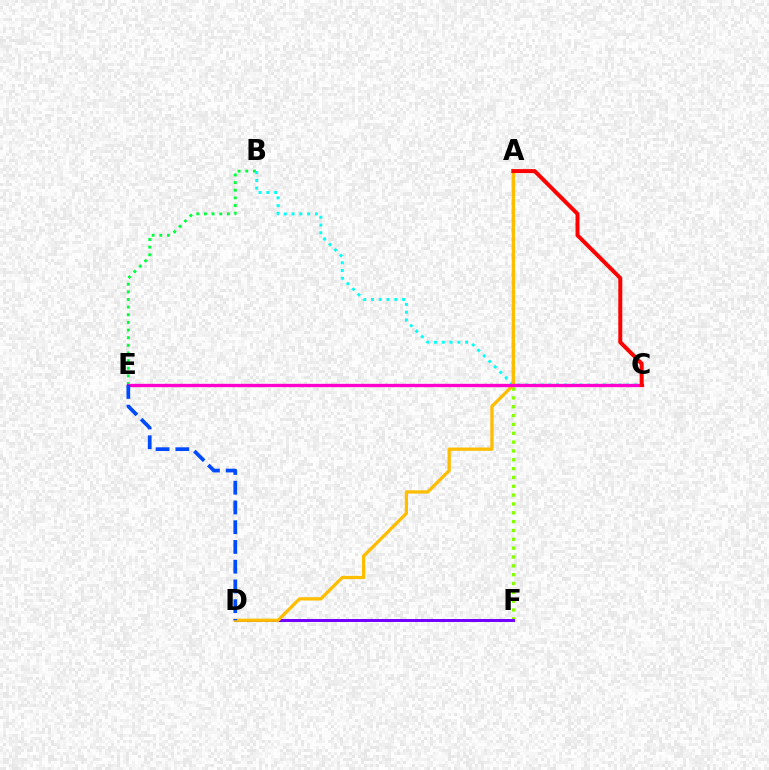{('A', 'F'): [{'color': '#84ff00', 'line_style': 'dotted', 'thickness': 2.4}], ('B', 'E'): [{'color': '#00ff39', 'line_style': 'dotted', 'thickness': 2.08}], ('D', 'F'): [{'color': '#7200ff', 'line_style': 'solid', 'thickness': 2.14}], ('B', 'C'): [{'color': '#00fff6', 'line_style': 'dotted', 'thickness': 2.11}], ('A', 'D'): [{'color': '#ffbd00', 'line_style': 'solid', 'thickness': 2.35}], ('C', 'E'): [{'color': '#ff00cf', 'line_style': 'solid', 'thickness': 2.4}], ('A', 'C'): [{'color': '#ff0000', 'line_style': 'solid', 'thickness': 2.87}], ('D', 'E'): [{'color': '#004bff', 'line_style': 'dashed', 'thickness': 2.68}]}